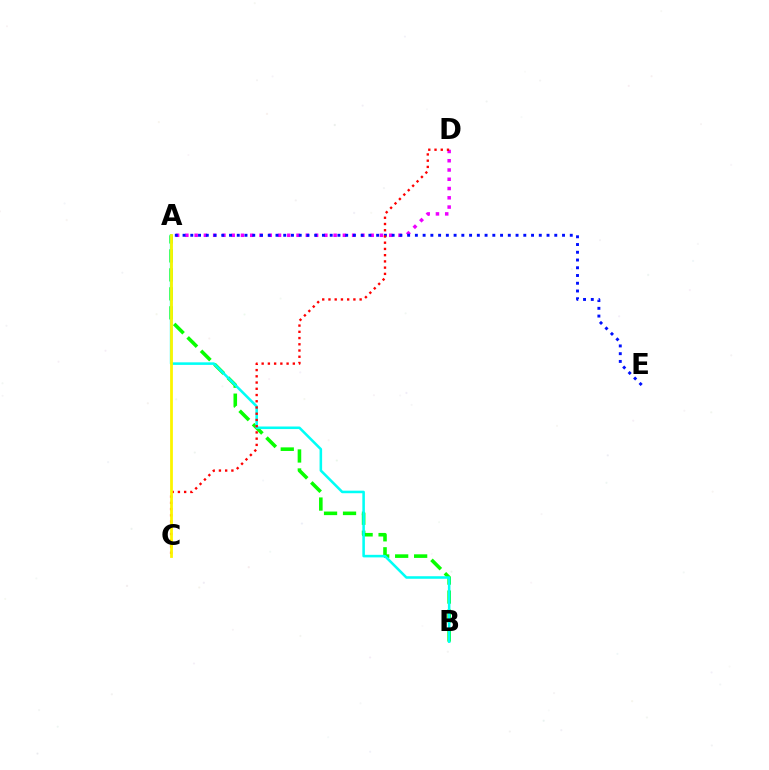{('A', 'B'): [{'color': '#08ff00', 'line_style': 'dashed', 'thickness': 2.58}, {'color': '#00fff6', 'line_style': 'solid', 'thickness': 1.84}], ('A', 'D'): [{'color': '#ee00ff', 'line_style': 'dotted', 'thickness': 2.52}], ('A', 'E'): [{'color': '#0010ff', 'line_style': 'dotted', 'thickness': 2.1}], ('C', 'D'): [{'color': '#ff0000', 'line_style': 'dotted', 'thickness': 1.69}], ('A', 'C'): [{'color': '#fcf500', 'line_style': 'solid', 'thickness': 2.0}]}